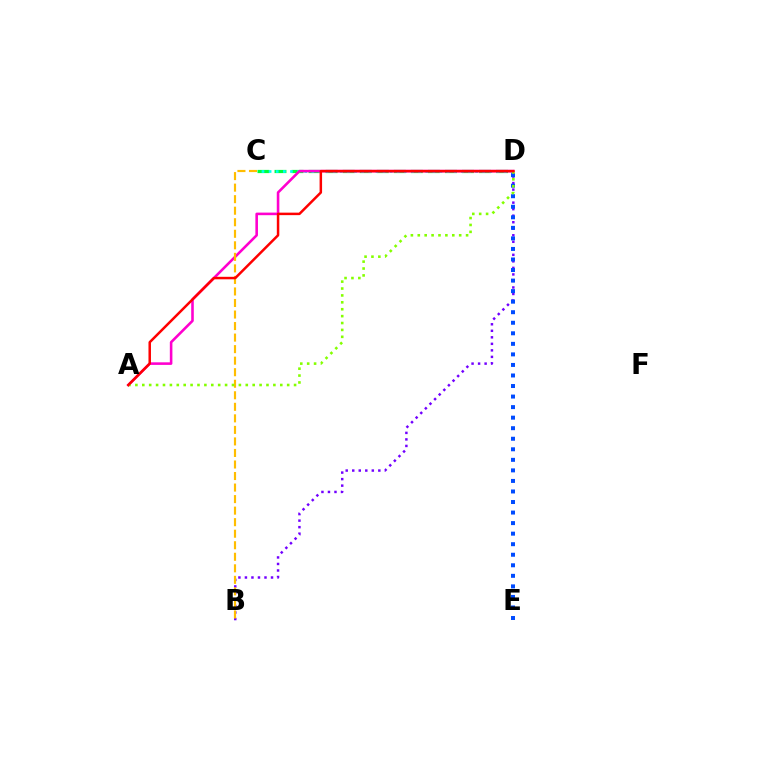{('C', 'D'): [{'color': '#00ff39', 'line_style': 'dashed', 'thickness': 2.32}, {'color': '#00fff6', 'line_style': 'dotted', 'thickness': 1.93}], ('B', 'D'): [{'color': '#7200ff', 'line_style': 'dotted', 'thickness': 1.77}], ('D', 'E'): [{'color': '#004bff', 'line_style': 'dotted', 'thickness': 2.87}], ('A', 'D'): [{'color': '#ff00cf', 'line_style': 'solid', 'thickness': 1.86}, {'color': '#84ff00', 'line_style': 'dotted', 'thickness': 1.87}, {'color': '#ff0000', 'line_style': 'solid', 'thickness': 1.8}], ('B', 'C'): [{'color': '#ffbd00', 'line_style': 'dashed', 'thickness': 1.57}]}